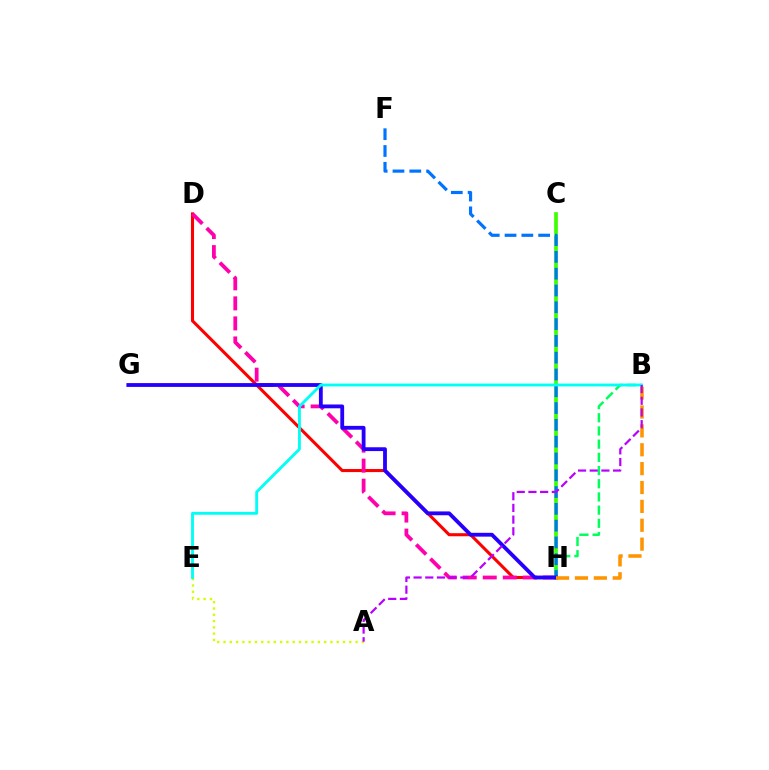{('A', 'E'): [{'color': '#d1ff00', 'line_style': 'dotted', 'thickness': 1.71}], ('C', 'H'): [{'color': '#3dff00', 'line_style': 'solid', 'thickness': 2.66}], ('D', 'H'): [{'color': '#ff0000', 'line_style': 'solid', 'thickness': 2.21}, {'color': '#ff00ac', 'line_style': 'dashed', 'thickness': 2.72}], ('B', 'H'): [{'color': '#00ff5c', 'line_style': 'dashed', 'thickness': 1.79}, {'color': '#ff9400', 'line_style': 'dashed', 'thickness': 2.56}], ('F', 'H'): [{'color': '#0074ff', 'line_style': 'dashed', 'thickness': 2.28}], ('G', 'H'): [{'color': '#2500ff', 'line_style': 'solid', 'thickness': 2.75}], ('B', 'E'): [{'color': '#00fff6', 'line_style': 'solid', 'thickness': 2.05}], ('A', 'B'): [{'color': '#b900ff', 'line_style': 'dashed', 'thickness': 1.59}]}